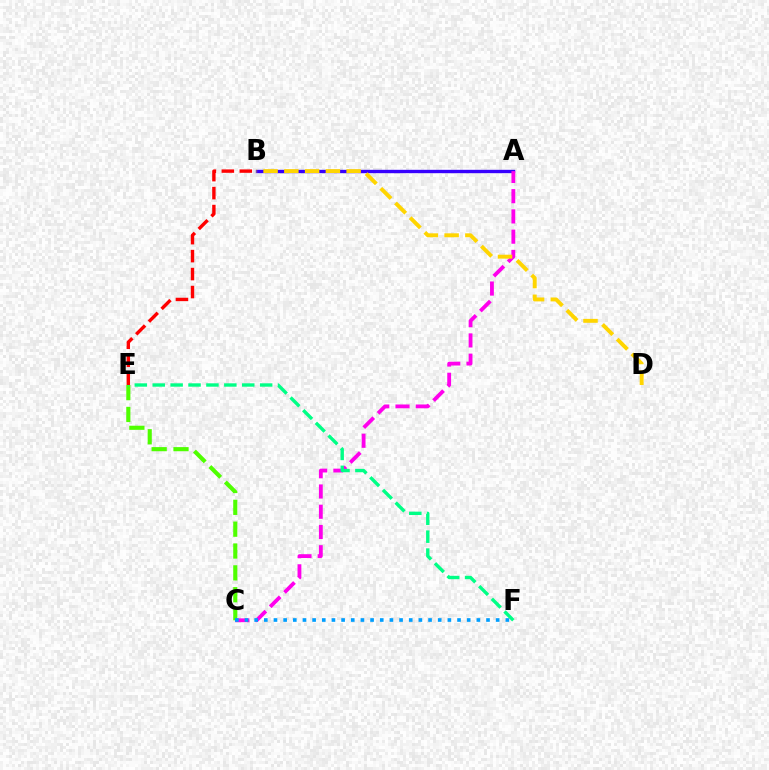{('A', 'B'): [{'color': '#3700ff', 'line_style': 'solid', 'thickness': 2.42}], ('C', 'E'): [{'color': '#4fff00', 'line_style': 'dashed', 'thickness': 2.97}], ('A', 'C'): [{'color': '#ff00ed', 'line_style': 'dashed', 'thickness': 2.75}], ('E', 'F'): [{'color': '#00ff86', 'line_style': 'dashed', 'thickness': 2.43}], ('B', 'D'): [{'color': '#ffd500', 'line_style': 'dashed', 'thickness': 2.82}], ('C', 'F'): [{'color': '#009eff', 'line_style': 'dotted', 'thickness': 2.62}], ('B', 'E'): [{'color': '#ff0000', 'line_style': 'dashed', 'thickness': 2.44}]}